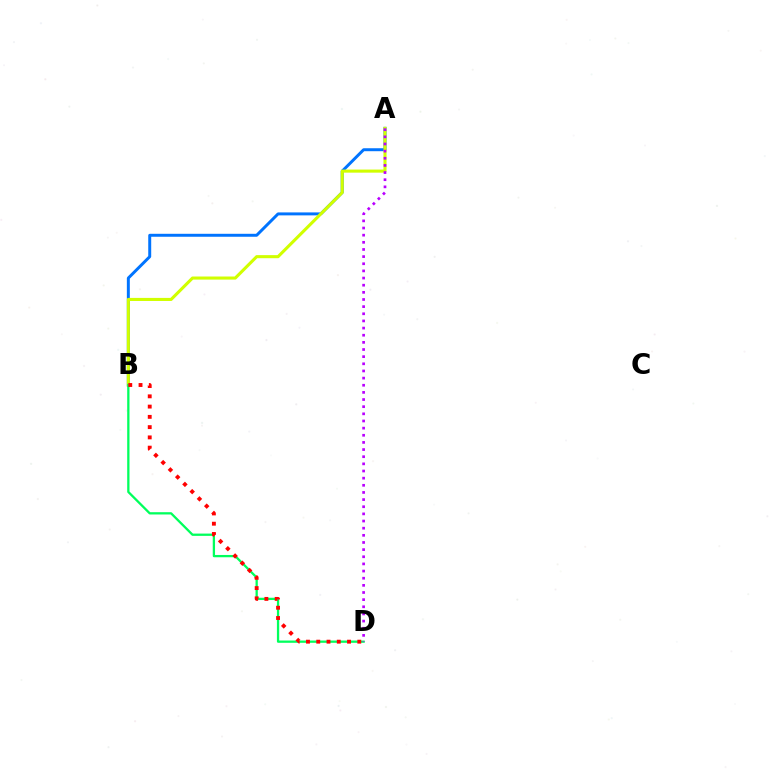{('A', 'B'): [{'color': '#0074ff', 'line_style': 'solid', 'thickness': 2.13}, {'color': '#d1ff00', 'line_style': 'solid', 'thickness': 2.22}], ('B', 'D'): [{'color': '#00ff5c', 'line_style': 'solid', 'thickness': 1.65}, {'color': '#ff0000', 'line_style': 'dotted', 'thickness': 2.79}], ('A', 'D'): [{'color': '#b900ff', 'line_style': 'dotted', 'thickness': 1.94}]}